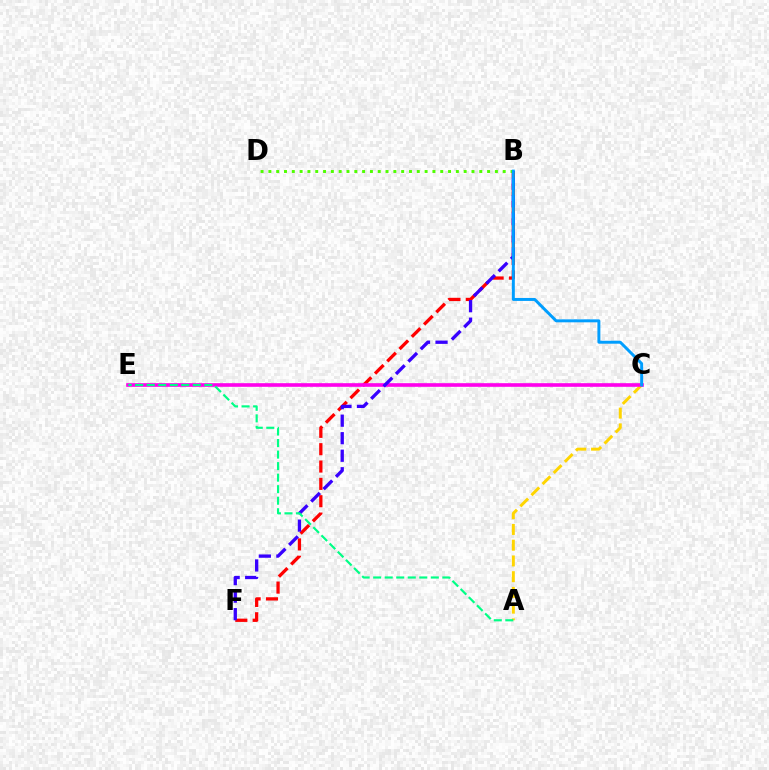{('A', 'C'): [{'color': '#ffd500', 'line_style': 'dashed', 'thickness': 2.14}], ('B', 'F'): [{'color': '#ff0000', 'line_style': 'dashed', 'thickness': 2.36}, {'color': '#3700ff', 'line_style': 'dashed', 'thickness': 2.38}], ('C', 'E'): [{'color': '#ff00ed', 'line_style': 'solid', 'thickness': 2.61}], ('B', 'D'): [{'color': '#4fff00', 'line_style': 'dotted', 'thickness': 2.12}], ('A', 'E'): [{'color': '#00ff86', 'line_style': 'dashed', 'thickness': 1.57}], ('B', 'C'): [{'color': '#009eff', 'line_style': 'solid', 'thickness': 2.13}]}